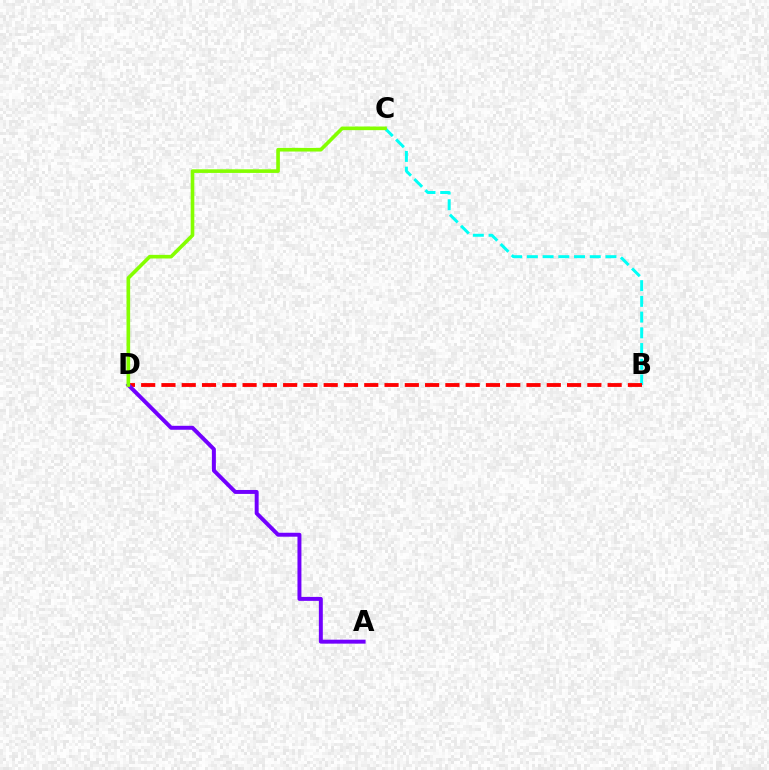{('B', 'C'): [{'color': '#00fff6', 'line_style': 'dashed', 'thickness': 2.14}], ('B', 'D'): [{'color': '#ff0000', 'line_style': 'dashed', 'thickness': 2.76}], ('A', 'D'): [{'color': '#7200ff', 'line_style': 'solid', 'thickness': 2.84}], ('C', 'D'): [{'color': '#84ff00', 'line_style': 'solid', 'thickness': 2.61}]}